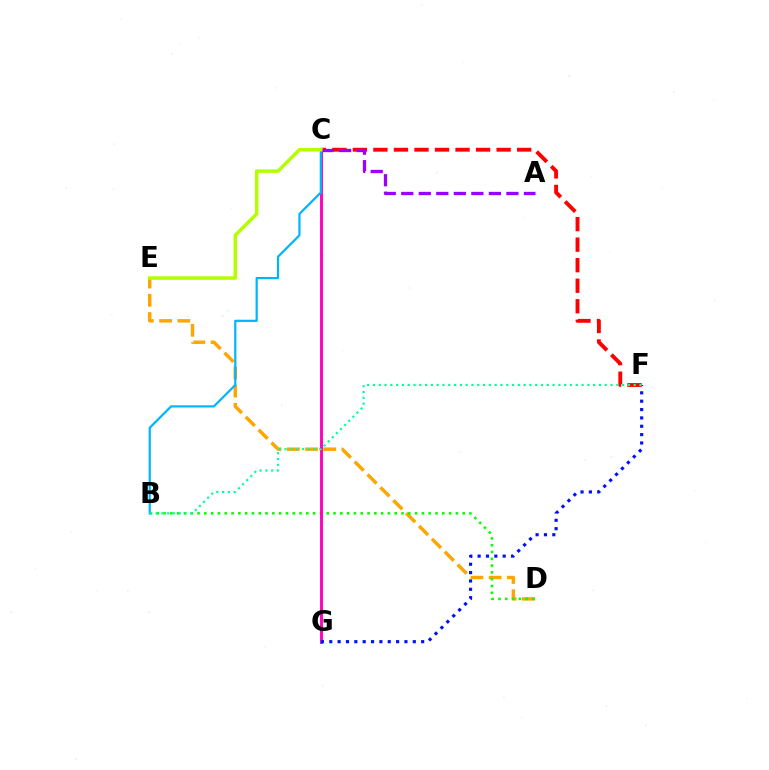{('D', 'E'): [{'color': '#ffa500', 'line_style': 'dashed', 'thickness': 2.47}], ('B', 'D'): [{'color': '#08ff00', 'line_style': 'dotted', 'thickness': 1.85}], ('C', 'F'): [{'color': '#ff0000', 'line_style': 'dashed', 'thickness': 2.79}], ('C', 'G'): [{'color': '#ff00bd', 'line_style': 'solid', 'thickness': 2.09}], ('A', 'C'): [{'color': '#9b00ff', 'line_style': 'dashed', 'thickness': 2.38}], ('F', 'G'): [{'color': '#0010ff', 'line_style': 'dotted', 'thickness': 2.27}], ('B', 'C'): [{'color': '#00b5ff', 'line_style': 'solid', 'thickness': 1.59}], ('B', 'F'): [{'color': '#00ff9d', 'line_style': 'dotted', 'thickness': 1.57}], ('C', 'E'): [{'color': '#b3ff00', 'line_style': 'solid', 'thickness': 2.52}]}